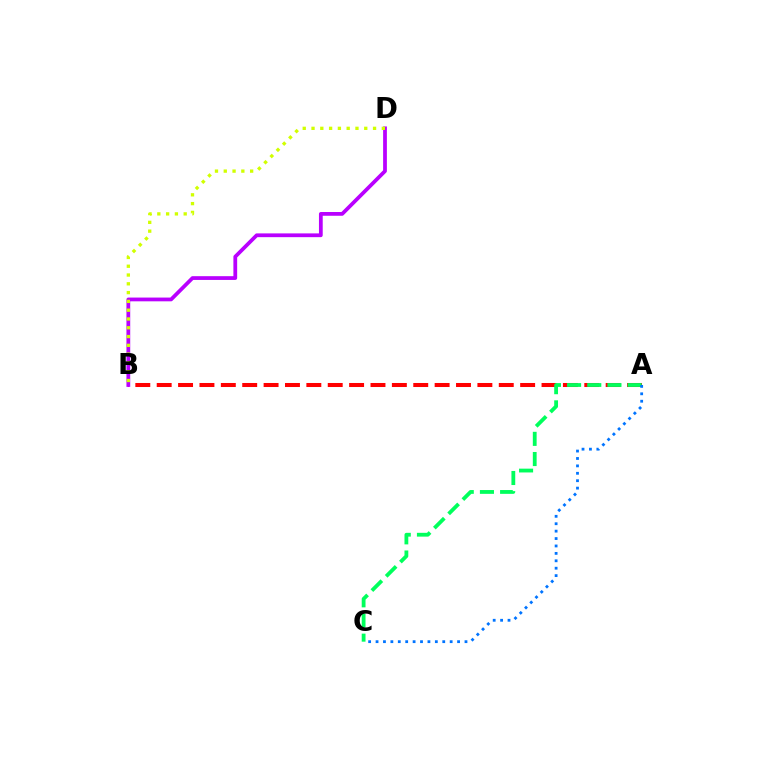{('A', 'B'): [{'color': '#ff0000', 'line_style': 'dashed', 'thickness': 2.9}], ('A', 'C'): [{'color': '#00ff5c', 'line_style': 'dashed', 'thickness': 2.74}, {'color': '#0074ff', 'line_style': 'dotted', 'thickness': 2.01}], ('B', 'D'): [{'color': '#b900ff', 'line_style': 'solid', 'thickness': 2.71}, {'color': '#d1ff00', 'line_style': 'dotted', 'thickness': 2.39}]}